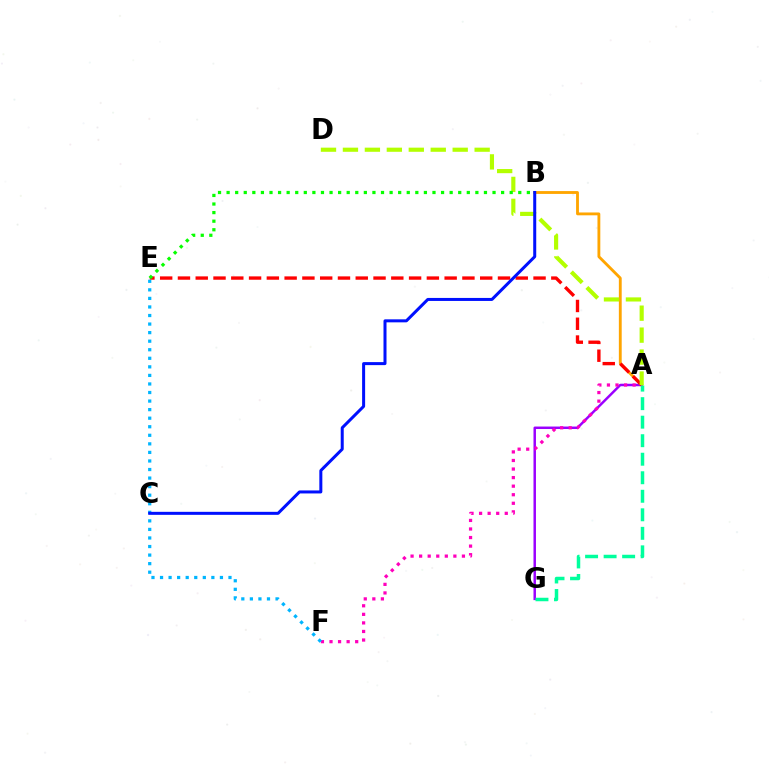{('A', 'G'): [{'color': '#9b00ff', 'line_style': 'solid', 'thickness': 1.78}, {'color': '#00ff9d', 'line_style': 'dashed', 'thickness': 2.52}], ('A', 'B'): [{'color': '#ffa500', 'line_style': 'solid', 'thickness': 2.05}], ('A', 'E'): [{'color': '#ff0000', 'line_style': 'dashed', 'thickness': 2.42}], ('A', 'F'): [{'color': '#ff00bd', 'line_style': 'dotted', 'thickness': 2.33}], ('A', 'D'): [{'color': '#b3ff00', 'line_style': 'dashed', 'thickness': 2.98}], ('E', 'F'): [{'color': '#00b5ff', 'line_style': 'dotted', 'thickness': 2.32}], ('B', 'E'): [{'color': '#08ff00', 'line_style': 'dotted', 'thickness': 2.33}], ('B', 'C'): [{'color': '#0010ff', 'line_style': 'solid', 'thickness': 2.17}]}